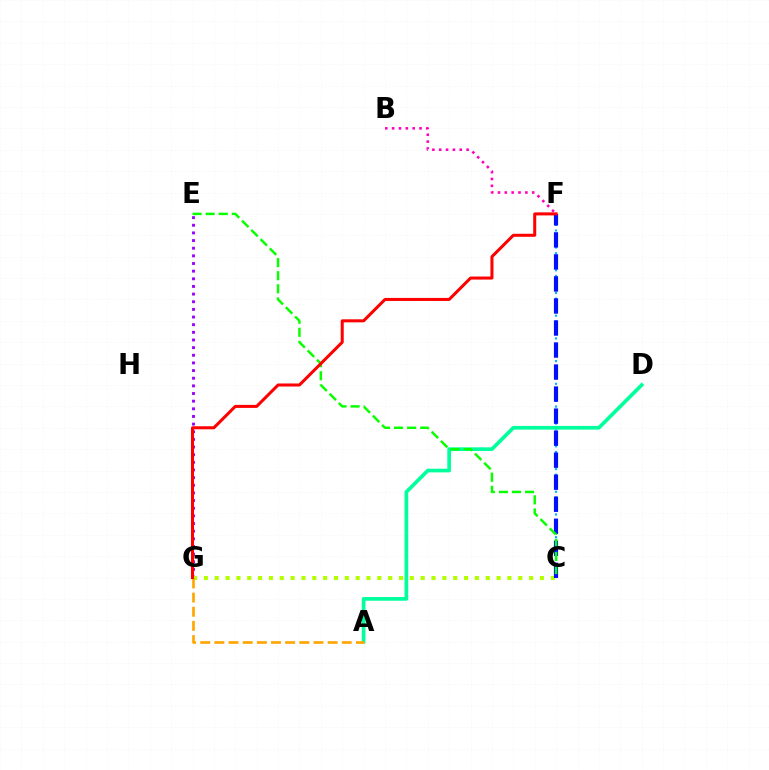{('E', 'G'): [{'color': '#9b00ff', 'line_style': 'dotted', 'thickness': 2.08}], ('B', 'F'): [{'color': '#ff00bd', 'line_style': 'dotted', 'thickness': 1.86}], ('C', 'G'): [{'color': '#b3ff00', 'line_style': 'dotted', 'thickness': 2.95}], ('C', 'F'): [{'color': '#00b5ff', 'line_style': 'dotted', 'thickness': 1.54}, {'color': '#0010ff', 'line_style': 'dashed', 'thickness': 2.99}], ('A', 'D'): [{'color': '#00ff9d', 'line_style': 'solid', 'thickness': 2.65}], ('A', 'G'): [{'color': '#ffa500', 'line_style': 'dashed', 'thickness': 1.92}], ('C', 'E'): [{'color': '#08ff00', 'line_style': 'dashed', 'thickness': 1.78}], ('F', 'G'): [{'color': '#ff0000', 'line_style': 'solid', 'thickness': 2.18}]}